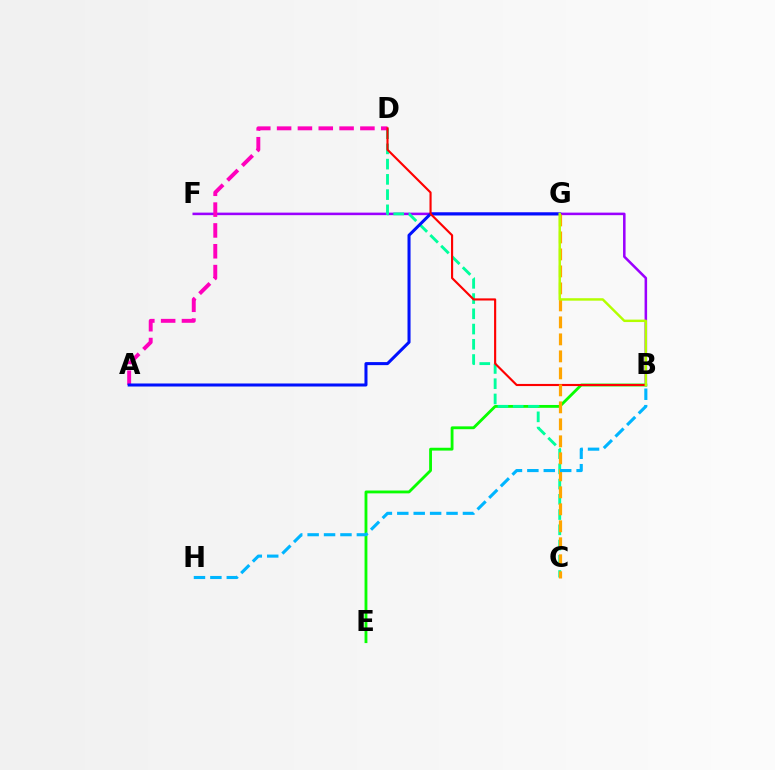{('B', 'F'): [{'color': '#9b00ff', 'line_style': 'solid', 'thickness': 1.82}], ('B', 'E'): [{'color': '#08ff00', 'line_style': 'solid', 'thickness': 2.04}], ('C', 'D'): [{'color': '#00ff9d', 'line_style': 'dashed', 'thickness': 2.07}], ('A', 'D'): [{'color': '#ff00bd', 'line_style': 'dashed', 'thickness': 2.83}], ('A', 'G'): [{'color': '#0010ff', 'line_style': 'solid', 'thickness': 2.18}], ('B', 'D'): [{'color': '#ff0000', 'line_style': 'solid', 'thickness': 1.54}], ('C', 'G'): [{'color': '#ffa500', 'line_style': 'dashed', 'thickness': 2.31}], ('B', 'H'): [{'color': '#00b5ff', 'line_style': 'dashed', 'thickness': 2.23}], ('B', 'G'): [{'color': '#b3ff00', 'line_style': 'solid', 'thickness': 1.76}]}